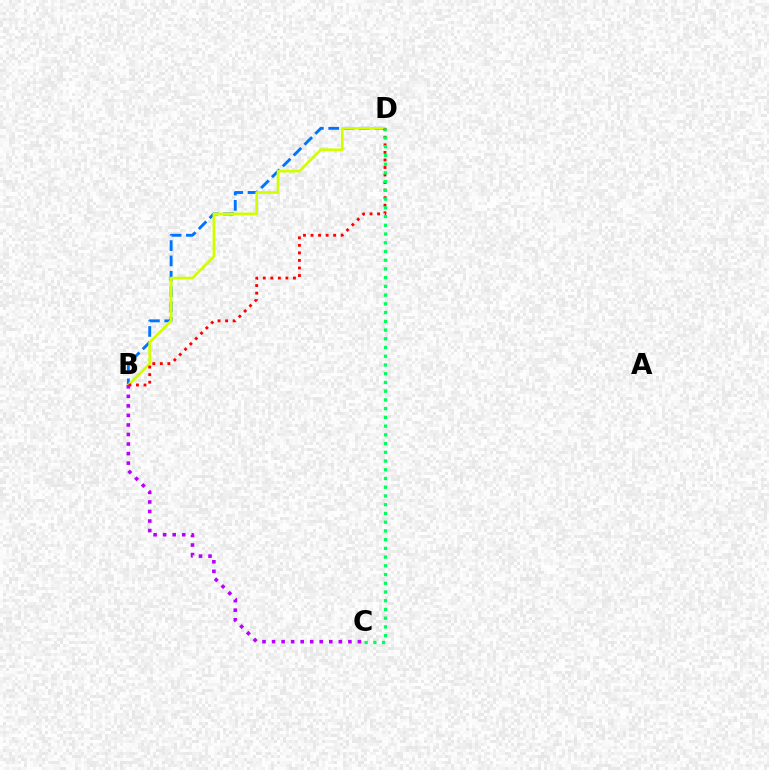{('B', 'D'): [{'color': '#0074ff', 'line_style': 'dashed', 'thickness': 2.08}, {'color': '#d1ff00', 'line_style': 'solid', 'thickness': 1.94}, {'color': '#ff0000', 'line_style': 'dotted', 'thickness': 2.05}], ('B', 'C'): [{'color': '#b900ff', 'line_style': 'dotted', 'thickness': 2.59}], ('C', 'D'): [{'color': '#00ff5c', 'line_style': 'dotted', 'thickness': 2.37}]}